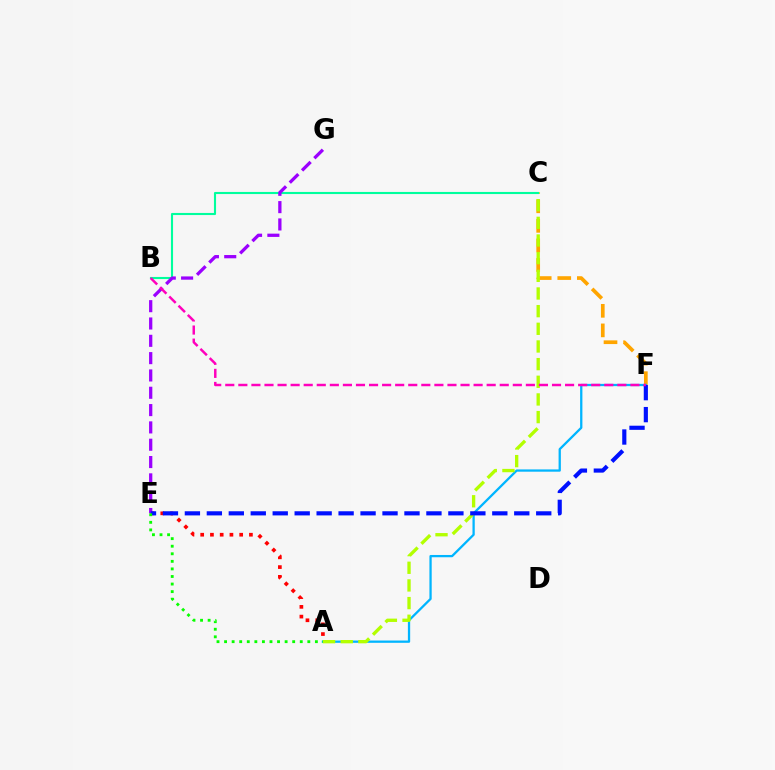{('C', 'F'): [{'color': '#ffa500', 'line_style': 'dashed', 'thickness': 2.66}], ('A', 'F'): [{'color': '#00b5ff', 'line_style': 'solid', 'thickness': 1.64}], ('A', 'E'): [{'color': '#ff0000', 'line_style': 'dotted', 'thickness': 2.65}, {'color': '#08ff00', 'line_style': 'dotted', 'thickness': 2.06}], ('A', 'C'): [{'color': '#b3ff00', 'line_style': 'dashed', 'thickness': 2.4}], ('B', 'C'): [{'color': '#00ff9d', 'line_style': 'solid', 'thickness': 1.52}], ('E', 'G'): [{'color': '#9b00ff', 'line_style': 'dashed', 'thickness': 2.35}], ('E', 'F'): [{'color': '#0010ff', 'line_style': 'dashed', 'thickness': 2.98}], ('B', 'F'): [{'color': '#ff00bd', 'line_style': 'dashed', 'thickness': 1.78}]}